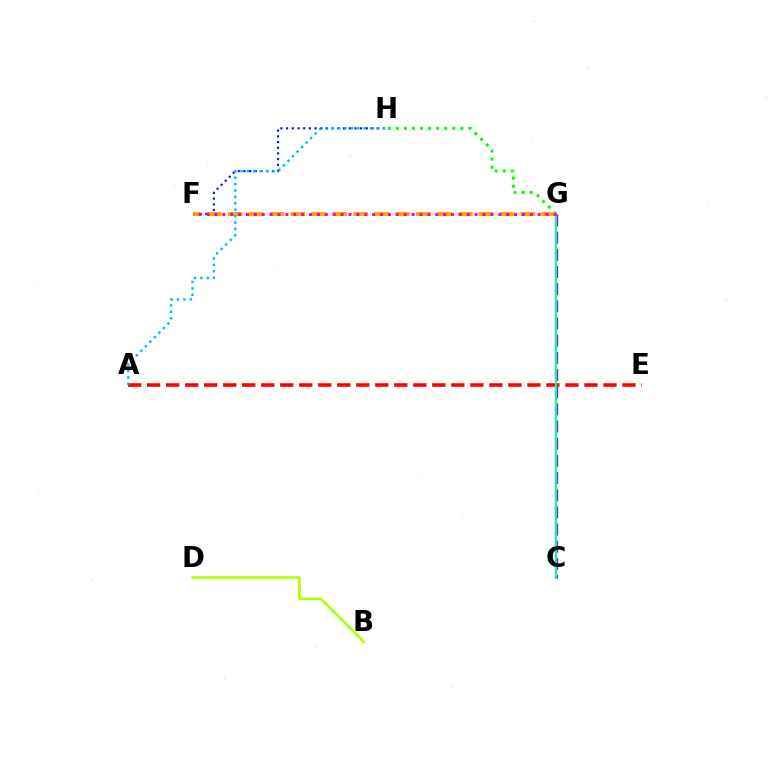{('F', 'H'): [{'color': '#0010ff', 'line_style': 'dotted', 'thickness': 1.55}], ('G', 'H'): [{'color': '#08ff00', 'line_style': 'dotted', 'thickness': 2.19}], ('F', 'G'): [{'color': '#ffa500', 'line_style': 'dashed', 'thickness': 2.84}, {'color': '#ff00bd', 'line_style': 'dotted', 'thickness': 2.14}], ('A', 'E'): [{'color': '#ff0000', 'line_style': 'dashed', 'thickness': 2.58}], ('C', 'G'): [{'color': '#9b00ff', 'line_style': 'dashed', 'thickness': 2.33}, {'color': '#00ff9d', 'line_style': 'solid', 'thickness': 1.5}], ('A', 'H'): [{'color': '#00b5ff', 'line_style': 'dotted', 'thickness': 1.74}], ('B', 'D'): [{'color': '#b3ff00', 'line_style': 'solid', 'thickness': 1.92}]}